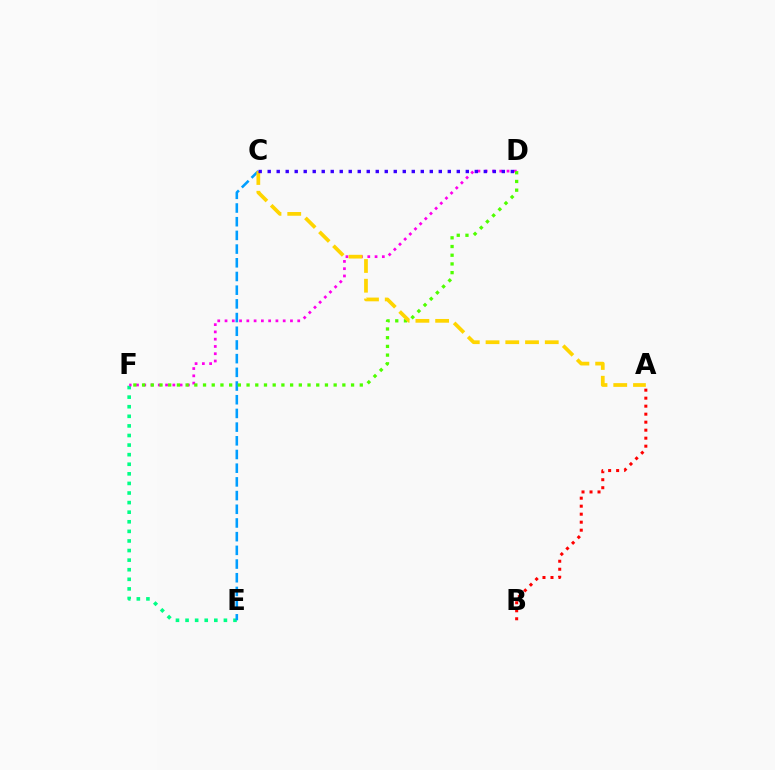{('E', 'F'): [{'color': '#00ff86', 'line_style': 'dotted', 'thickness': 2.61}], ('A', 'B'): [{'color': '#ff0000', 'line_style': 'dotted', 'thickness': 2.17}], ('D', 'F'): [{'color': '#ff00ed', 'line_style': 'dotted', 'thickness': 1.98}, {'color': '#4fff00', 'line_style': 'dotted', 'thickness': 2.37}], ('C', 'E'): [{'color': '#009eff', 'line_style': 'dashed', 'thickness': 1.86}], ('A', 'C'): [{'color': '#ffd500', 'line_style': 'dashed', 'thickness': 2.68}], ('C', 'D'): [{'color': '#3700ff', 'line_style': 'dotted', 'thickness': 2.45}]}